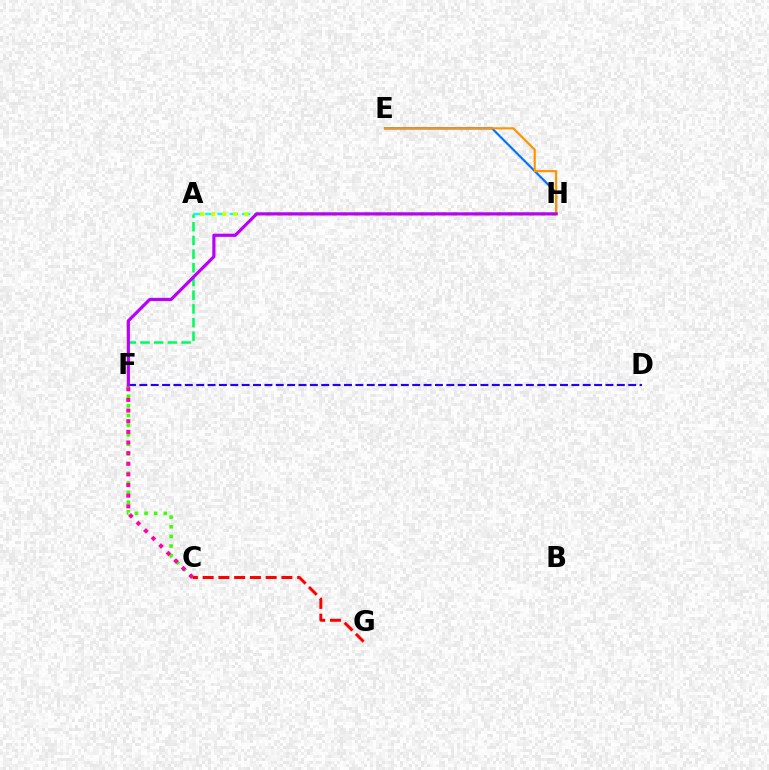{('A', 'H'): [{'color': '#00fff6', 'line_style': 'dashed', 'thickness': 1.66}, {'color': '#d1ff00', 'line_style': 'dotted', 'thickness': 2.99}], ('C', 'F'): [{'color': '#3dff00', 'line_style': 'dotted', 'thickness': 2.62}, {'color': '#ff00ac', 'line_style': 'dotted', 'thickness': 2.89}], ('A', 'F'): [{'color': '#00ff5c', 'line_style': 'dashed', 'thickness': 1.86}], ('D', 'F'): [{'color': '#2500ff', 'line_style': 'dashed', 'thickness': 1.54}], ('E', 'H'): [{'color': '#0074ff', 'line_style': 'solid', 'thickness': 1.57}, {'color': '#ff9400', 'line_style': 'solid', 'thickness': 1.56}], ('C', 'G'): [{'color': '#ff0000', 'line_style': 'dashed', 'thickness': 2.14}], ('F', 'H'): [{'color': '#b900ff', 'line_style': 'solid', 'thickness': 2.29}]}